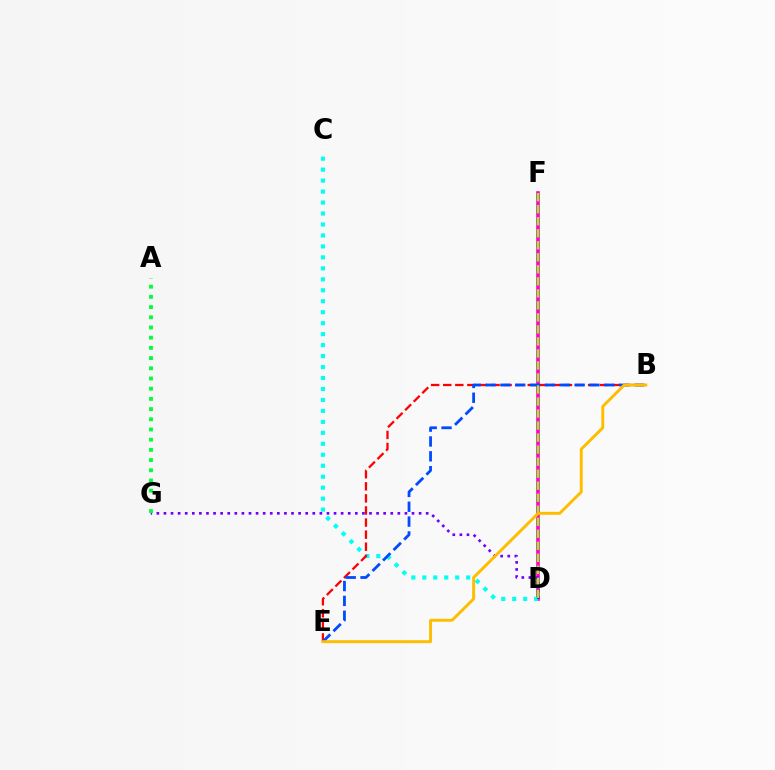{('D', 'F'): [{'color': '#ff00cf', 'line_style': 'solid', 'thickness': 2.61}, {'color': '#84ff00', 'line_style': 'dashed', 'thickness': 1.63}], ('C', 'D'): [{'color': '#00fff6', 'line_style': 'dotted', 'thickness': 2.98}], ('B', 'E'): [{'color': '#ff0000', 'line_style': 'dashed', 'thickness': 1.64}, {'color': '#004bff', 'line_style': 'dashed', 'thickness': 2.02}, {'color': '#ffbd00', 'line_style': 'solid', 'thickness': 2.11}], ('D', 'G'): [{'color': '#7200ff', 'line_style': 'dotted', 'thickness': 1.93}], ('A', 'G'): [{'color': '#00ff39', 'line_style': 'dotted', 'thickness': 2.77}]}